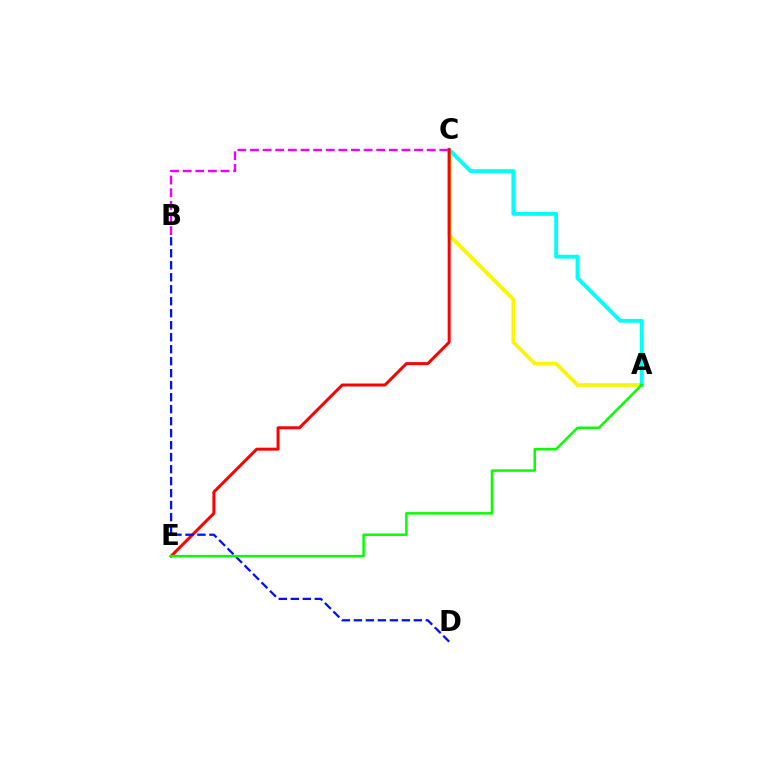{('A', 'C'): [{'color': '#fcf500', 'line_style': 'solid', 'thickness': 2.68}, {'color': '#00fff6', 'line_style': 'solid', 'thickness': 2.78}], ('C', 'E'): [{'color': '#ff0000', 'line_style': 'solid', 'thickness': 2.14}], ('B', 'D'): [{'color': '#0010ff', 'line_style': 'dashed', 'thickness': 1.63}], ('A', 'E'): [{'color': '#08ff00', 'line_style': 'solid', 'thickness': 1.81}], ('B', 'C'): [{'color': '#ee00ff', 'line_style': 'dashed', 'thickness': 1.71}]}